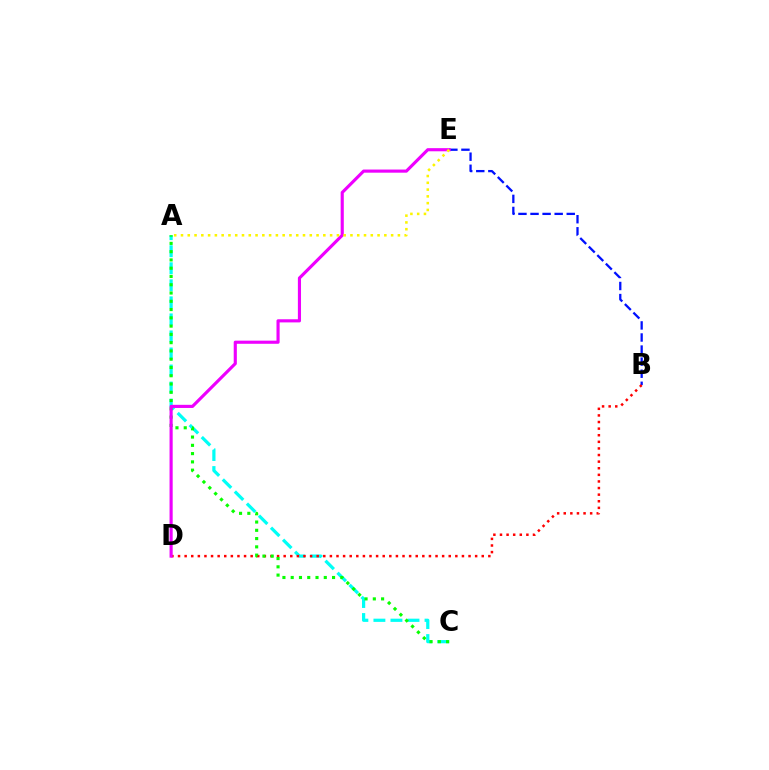{('A', 'C'): [{'color': '#00fff6', 'line_style': 'dashed', 'thickness': 2.31}, {'color': '#08ff00', 'line_style': 'dotted', 'thickness': 2.25}], ('B', 'E'): [{'color': '#0010ff', 'line_style': 'dashed', 'thickness': 1.64}], ('B', 'D'): [{'color': '#ff0000', 'line_style': 'dotted', 'thickness': 1.79}], ('D', 'E'): [{'color': '#ee00ff', 'line_style': 'solid', 'thickness': 2.26}], ('A', 'E'): [{'color': '#fcf500', 'line_style': 'dotted', 'thickness': 1.84}]}